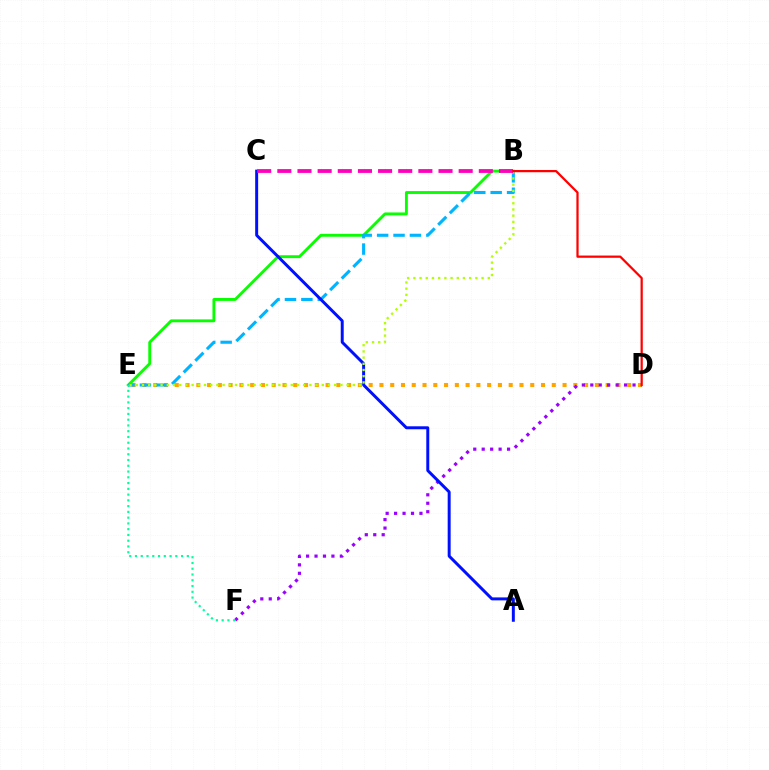{('B', 'E'): [{'color': '#08ff00', 'line_style': 'solid', 'thickness': 2.08}, {'color': '#00b5ff', 'line_style': 'dashed', 'thickness': 2.23}, {'color': '#b3ff00', 'line_style': 'dotted', 'thickness': 1.68}], ('D', 'E'): [{'color': '#ffa500', 'line_style': 'dotted', 'thickness': 2.93}], ('D', 'F'): [{'color': '#9b00ff', 'line_style': 'dotted', 'thickness': 2.3}], ('A', 'C'): [{'color': '#0010ff', 'line_style': 'solid', 'thickness': 2.14}], ('B', 'C'): [{'color': '#ff00bd', 'line_style': 'dashed', 'thickness': 2.74}], ('B', 'D'): [{'color': '#ff0000', 'line_style': 'solid', 'thickness': 1.61}], ('E', 'F'): [{'color': '#00ff9d', 'line_style': 'dotted', 'thickness': 1.57}]}